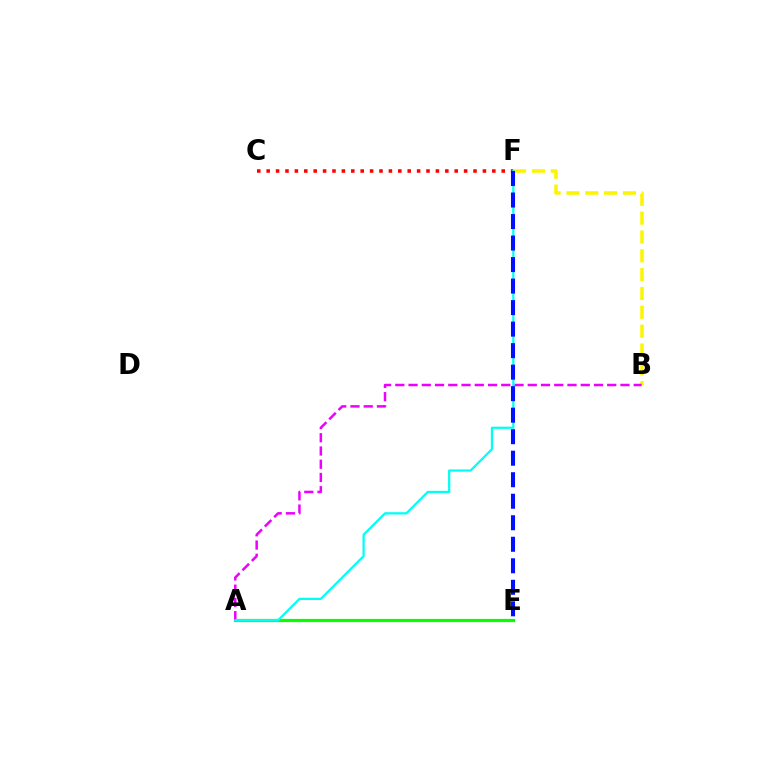{('A', 'E'): [{'color': '#08ff00', 'line_style': 'solid', 'thickness': 2.31}], ('B', 'F'): [{'color': '#fcf500', 'line_style': 'dashed', 'thickness': 2.56}], ('C', 'F'): [{'color': '#ff0000', 'line_style': 'dotted', 'thickness': 2.55}], ('A', 'B'): [{'color': '#ee00ff', 'line_style': 'dashed', 'thickness': 1.8}], ('A', 'F'): [{'color': '#00fff6', 'line_style': 'solid', 'thickness': 1.62}], ('E', 'F'): [{'color': '#0010ff', 'line_style': 'dashed', 'thickness': 2.92}]}